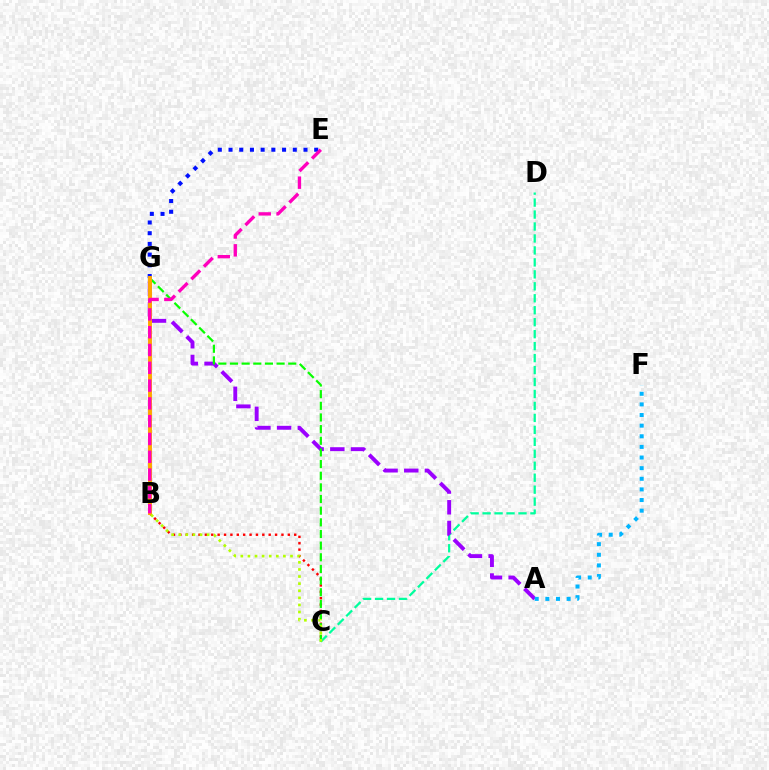{('C', 'D'): [{'color': '#00ff9d', 'line_style': 'dashed', 'thickness': 1.63}], ('A', 'G'): [{'color': '#9b00ff', 'line_style': 'dashed', 'thickness': 2.81}], ('B', 'C'): [{'color': '#ff0000', 'line_style': 'dotted', 'thickness': 1.73}, {'color': '#b3ff00', 'line_style': 'dotted', 'thickness': 1.93}], ('E', 'G'): [{'color': '#0010ff', 'line_style': 'dotted', 'thickness': 2.91}], ('C', 'G'): [{'color': '#08ff00', 'line_style': 'dashed', 'thickness': 1.58}], ('B', 'G'): [{'color': '#ffa500', 'line_style': 'solid', 'thickness': 2.82}], ('A', 'F'): [{'color': '#00b5ff', 'line_style': 'dotted', 'thickness': 2.89}], ('B', 'E'): [{'color': '#ff00bd', 'line_style': 'dashed', 'thickness': 2.42}]}